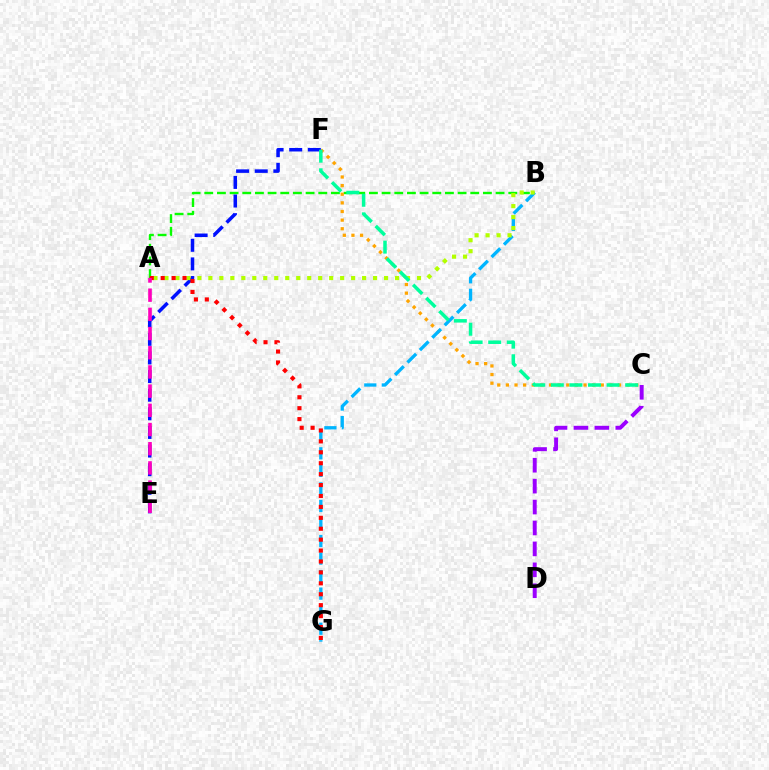{('A', 'B'): [{'color': '#08ff00', 'line_style': 'dashed', 'thickness': 1.72}, {'color': '#b3ff00', 'line_style': 'dotted', 'thickness': 2.98}], ('C', 'D'): [{'color': '#9b00ff', 'line_style': 'dashed', 'thickness': 2.84}], ('C', 'F'): [{'color': '#ffa500', 'line_style': 'dotted', 'thickness': 2.34}, {'color': '#00ff9d', 'line_style': 'dashed', 'thickness': 2.52}], ('E', 'F'): [{'color': '#0010ff', 'line_style': 'dashed', 'thickness': 2.53}], ('B', 'G'): [{'color': '#00b5ff', 'line_style': 'dashed', 'thickness': 2.38}], ('A', 'G'): [{'color': '#ff0000', 'line_style': 'dotted', 'thickness': 2.97}], ('A', 'E'): [{'color': '#ff00bd', 'line_style': 'dashed', 'thickness': 2.61}]}